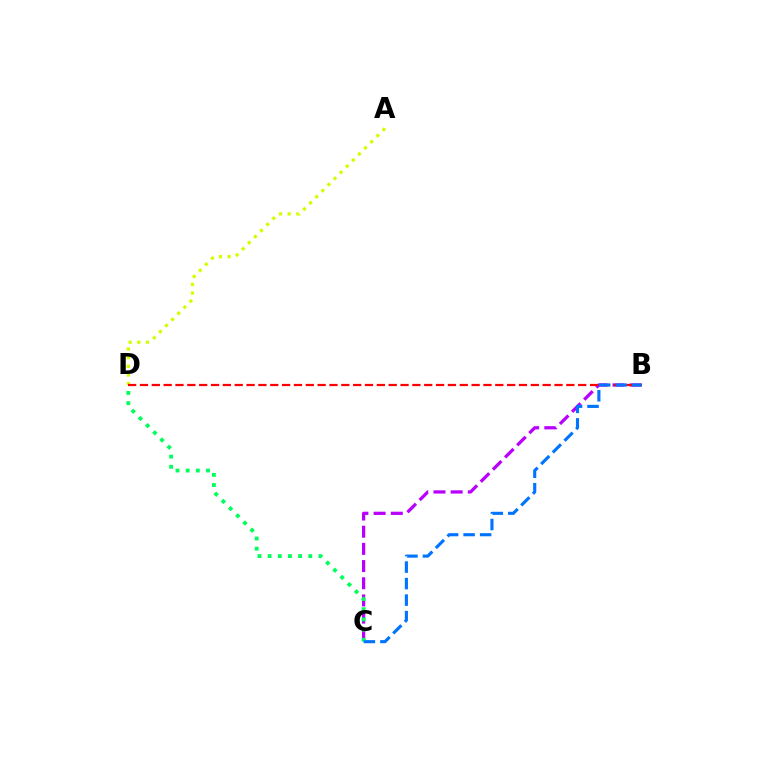{('A', 'D'): [{'color': '#d1ff00', 'line_style': 'dotted', 'thickness': 2.35}], ('B', 'C'): [{'color': '#b900ff', 'line_style': 'dashed', 'thickness': 2.33}, {'color': '#0074ff', 'line_style': 'dashed', 'thickness': 2.24}], ('B', 'D'): [{'color': '#ff0000', 'line_style': 'dashed', 'thickness': 1.61}], ('C', 'D'): [{'color': '#00ff5c', 'line_style': 'dotted', 'thickness': 2.76}]}